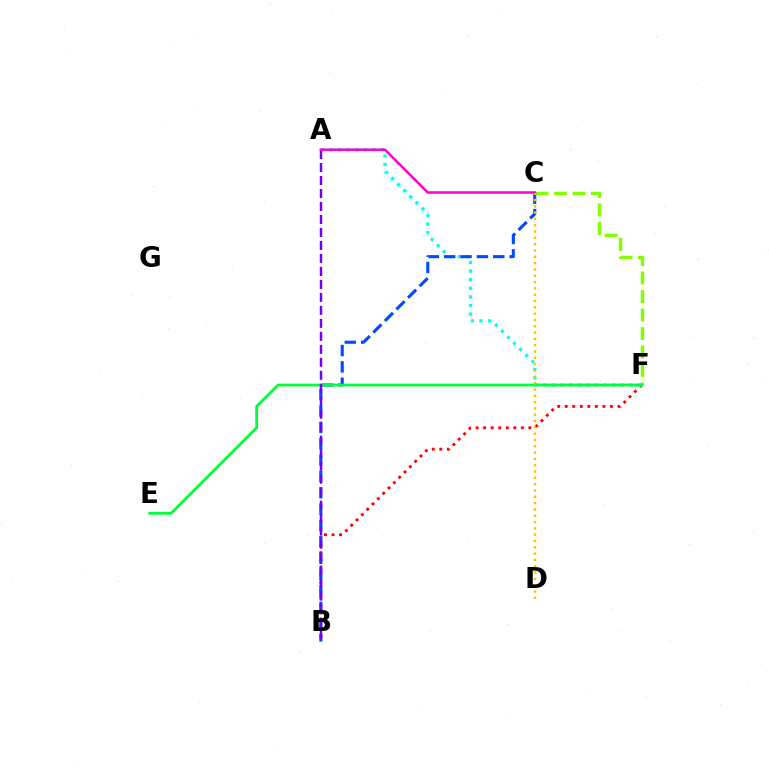{('B', 'F'): [{'color': '#ff0000', 'line_style': 'dotted', 'thickness': 2.05}], ('C', 'F'): [{'color': '#84ff00', 'line_style': 'dashed', 'thickness': 2.51}], ('A', 'F'): [{'color': '#00fff6', 'line_style': 'dotted', 'thickness': 2.33}], ('B', 'C'): [{'color': '#004bff', 'line_style': 'dashed', 'thickness': 2.22}], ('E', 'F'): [{'color': '#00ff39', 'line_style': 'solid', 'thickness': 2.02}], ('A', 'B'): [{'color': '#7200ff', 'line_style': 'dashed', 'thickness': 1.76}], ('A', 'C'): [{'color': '#ff00cf', 'line_style': 'solid', 'thickness': 1.8}], ('C', 'D'): [{'color': '#ffbd00', 'line_style': 'dotted', 'thickness': 1.72}]}